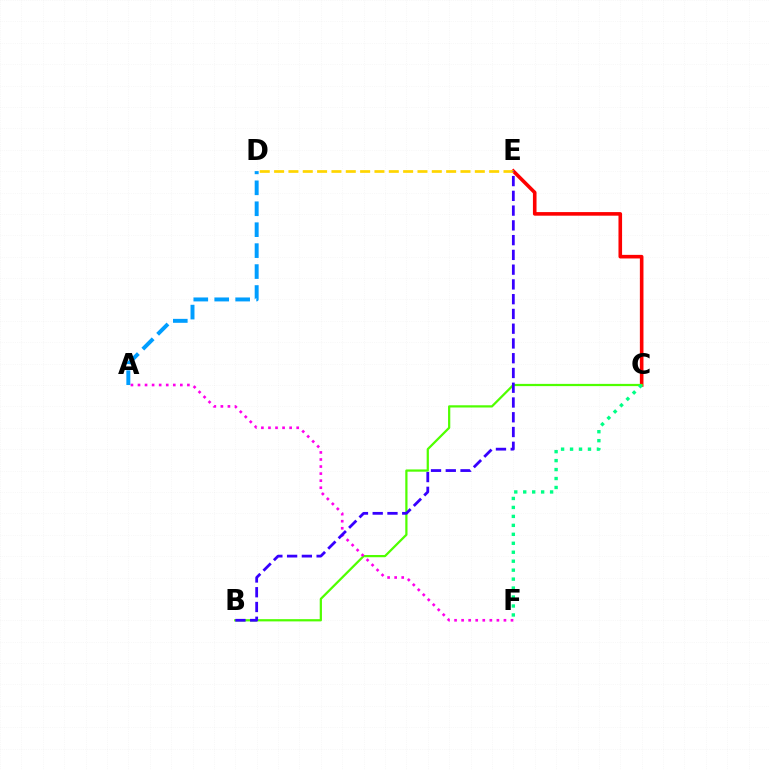{('C', 'E'): [{'color': '#ff0000', 'line_style': 'solid', 'thickness': 2.59}], ('D', 'E'): [{'color': '#ffd500', 'line_style': 'dashed', 'thickness': 1.95}], ('B', 'C'): [{'color': '#4fff00', 'line_style': 'solid', 'thickness': 1.61}], ('A', 'F'): [{'color': '#ff00ed', 'line_style': 'dotted', 'thickness': 1.92}], ('C', 'F'): [{'color': '#00ff86', 'line_style': 'dotted', 'thickness': 2.43}], ('A', 'D'): [{'color': '#009eff', 'line_style': 'dashed', 'thickness': 2.84}], ('B', 'E'): [{'color': '#3700ff', 'line_style': 'dashed', 'thickness': 2.01}]}